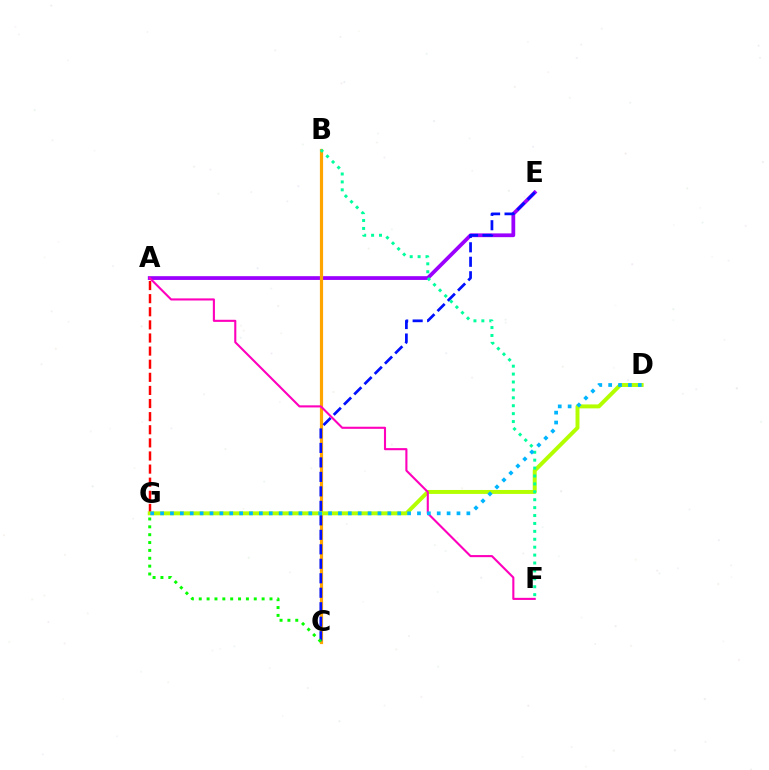{('A', 'E'): [{'color': '#9b00ff', 'line_style': 'solid', 'thickness': 2.71}], ('A', 'G'): [{'color': '#ff0000', 'line_style': 'dashed', 'thickness': 1.78}], ('B', 'C'): [{'color': '#ffa500', 'line_style': 'solid', 'thickness': 2.3}], ('D', 'G'): [{'color': '#b3ff00', 'line_style': 'solid', 'thickness': 2.84}, {'color': '#00b5ff', 'line_style': 'dotted', 'thickness': 2.68}], ('A', 'F'): [{'color': '#ff00bd', 'line_style': 'solid', 'thickness': 1.52}], ('C', 'E'): [{'color': '#0010ff', 'line_style': 'dashed', 'thickness': 1.97}], ('C', 'G'): [{'color': '#08ff00', 'line_style': 'dotted', 'thickness': 2.14}], ('B', 'F'): [{'color': '#00ff9d', 'line_style': 'dotted', 'thickness': 2.15}]}